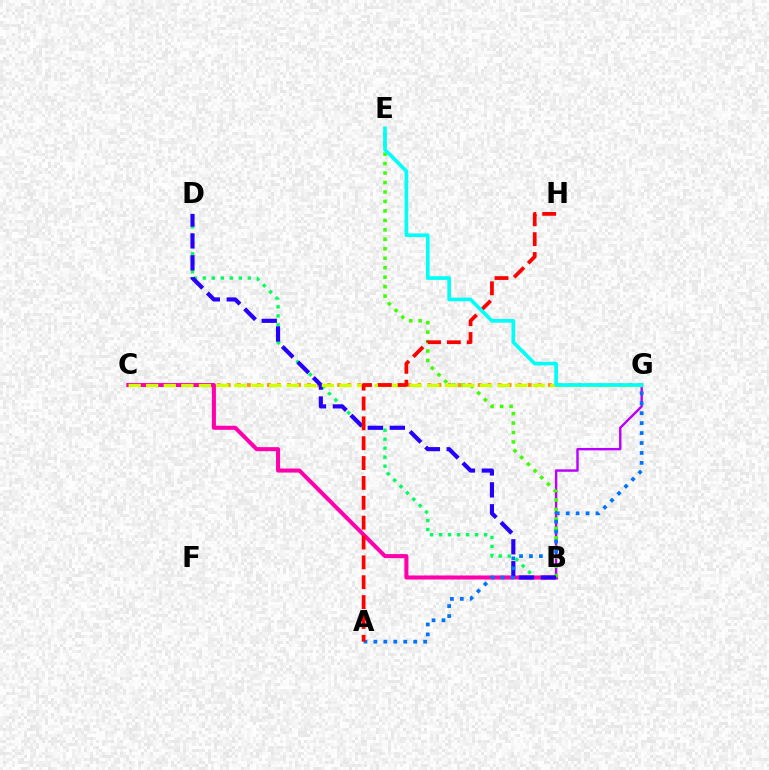{('B', 'D'): [{'color': '#00ff5c', 'line_style': 'dotted', 'thickness': 2.45}, {'color': '#2500ff', 'line_style': 'dashed', 'thickness': 2.98}], ('C', 'G'): [{'color': '#ff9400', 'line_style': 'dotted', 'thickness': 2.73}, {'color': '#d1ff00', 'line_style': 'dashed', 'thickness': 2.39}], ('B', 'C'): [{'color': '#ff00ac', 'line_style': 'solid', 'thickness': 2.91}], ('B', 'G'): [{'color': '#b900ff', 'line_style': 'solid', 'thickness': 1.74}], ('B', 'E'): [{'color': '#3dff00', 'line_style': 'dotted', 'thickness': 2.57}], ('A', 'G'): [{'color': '#0074ff', 'line_style': 'dotted', 'thickness': 2.7}], ('A', 'H'): [{'color': '#ff0000', 'line_style': 'dashed', 'thickness': 2.7}], ('E', 'G'): [{'color': '#00fff6', 'line_style': 'solid', 'thickness': 2.64}]}